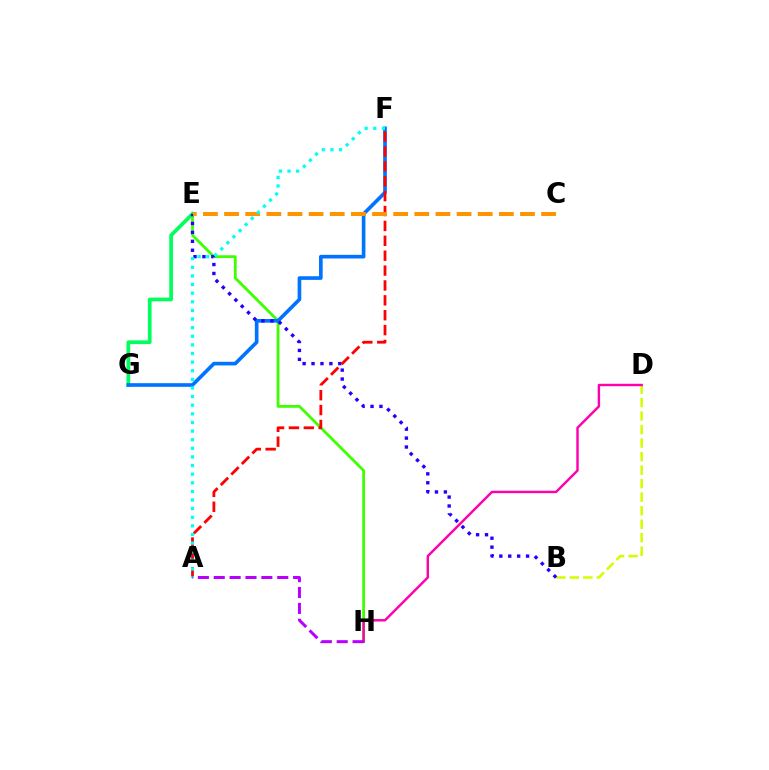{('E', 'H'): [{'color': '#3dff00', 'line_style': 'solid', 'thickness': 2.01}], ('E', 'G'): [{'color': '#00ff5c', 'line_style': 'solid', 'thickness': 2.67}], ('B', 'D'): [{'color': '#d1ff00', 'line_style': 'dashed', 'thickness': 1.84}], ('F', 'G'): [{'color': '#0074ff', 'line_style': 'solid', 'thickness': 2.63}], ('B', 'E'): [{'color': '#2500ff', 'line_style': 'dotted', 'thickness': 2.42}], ('D', 'H'): [{'color': '#ff00ac', 'line_style': 'solid', 'thickness': 1.75}], ('A', 'F'): [{'color': '#ff0000', 'line_style': 'dashed', 'thickness': 2.02}, {'color': '#00fff6', 'line_style': 'dotted', 'thickness': 2.34}], ('C', 'E'): [{'color': '#ff9400', 'line_style': 'dashed', 'thickness': 2.87}], ('A', 'H'): [{'color': '#b900ff', 'line_style': 'dashed', 'thickness': 2.16}]}